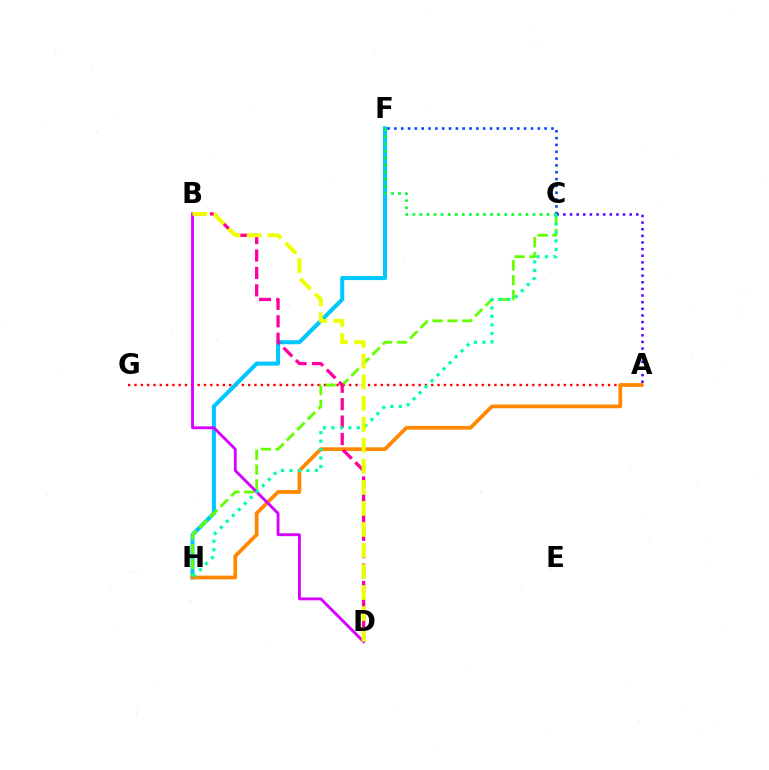{('A', 'G'): [{'color': '#ff0000', 'line_style': 'dotted', 'thickness': 1.72}], ('C', 'F'): [{'color': '#003fff', 'line_style': 'dotted', 'thickness': 1.86}, {'color': '#00ff27', 'line_style': 'dotted', 'thickness': 1.92}], ('F', 'H'): [{'color': '#00c7ff', 'line_style': 'solid', 'thickness': 2.92}], ('C', 'H'): [{'color': '#66ff00', 'line_style': 'dashed', 'thickness': 2.02}, {'color': '#00ffaf', 'line_style': 'dotted', 'thickness': 2.3}], ('A', 'H'): [{'color': '#ff8800', 'line_style': 'solid', 'thickness': 2.69}], ('B', 'D'): [{'color': '#ff00a0', 'line_style': 'dashed', 'thickness': 2.37}, {'color': '#d600ff', 'line_style': 'solid', 'thickness': 2.05}, {'color': '#eeff00', 'line_style': 'dashed', 'thickness': 2.86}], ('A', 'C'): [{'color': '#4f00ff', 'line_style': 'dotted', 'thickness': 1.8}]}